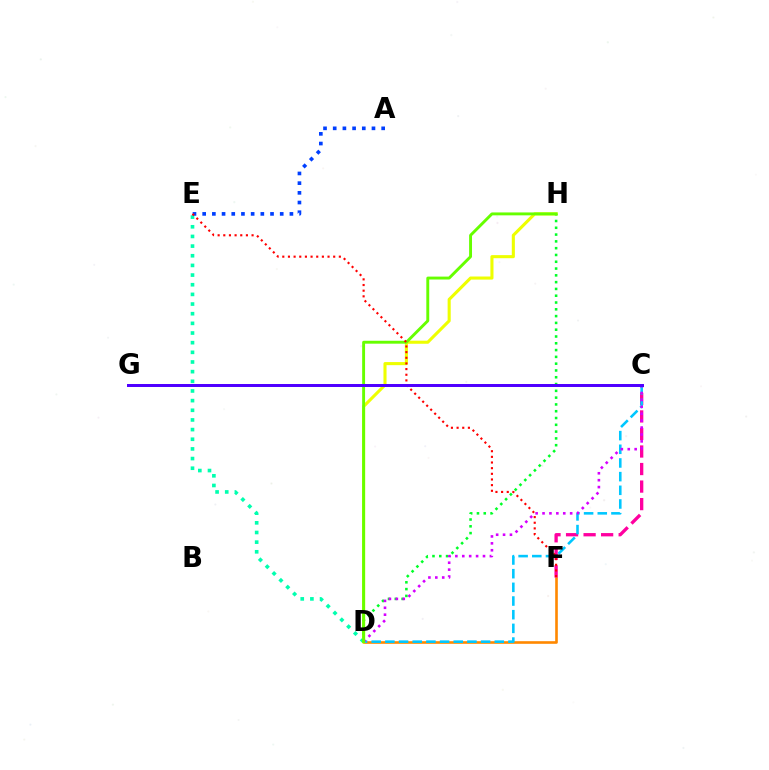{('D', 'F'): [{'color': '#ff8800', 'line_style': 'solid', 'thickness': 1.89}], ('D', 'E'): [{'color': '#00ffaf', 'line_style': 'dotted', 'thickness': 2.62}], ('C', 'F'): [{'color': '#ff00a0', 'line_style': 'dashed', 'thickness': 2.38}], ('C', 'D'): [{'color': '#00c7ff', 'line_style': 'dashed', 'thickness': 1.86}, {'color': '#d600ff', 'line_style': 'dotted', 'thickness': 1.88}], ('D', 'H'): [{'color': '#eeff00', 'line_style': 'solid', 'thickness': 2.22}, {'color': '#00ff27', 'line_style': 'dotted', 'thickness': 1.85}, {'color': '#66ff00', 'line_style': 'solid', 'thickness': 2.09}], ('A', 'E'): [{'color': '#003fff', 'line_style': 'dotted', 'thickness': 2.63}], ('E', 'F'): [{'color': '#ff0000', 'line_style': 'dotted', 'thickness': 1.54}], ('C', 'G'): [{'color': '#4f00ff', 'line_style': 'solid', 'thickness': 2.15}]}